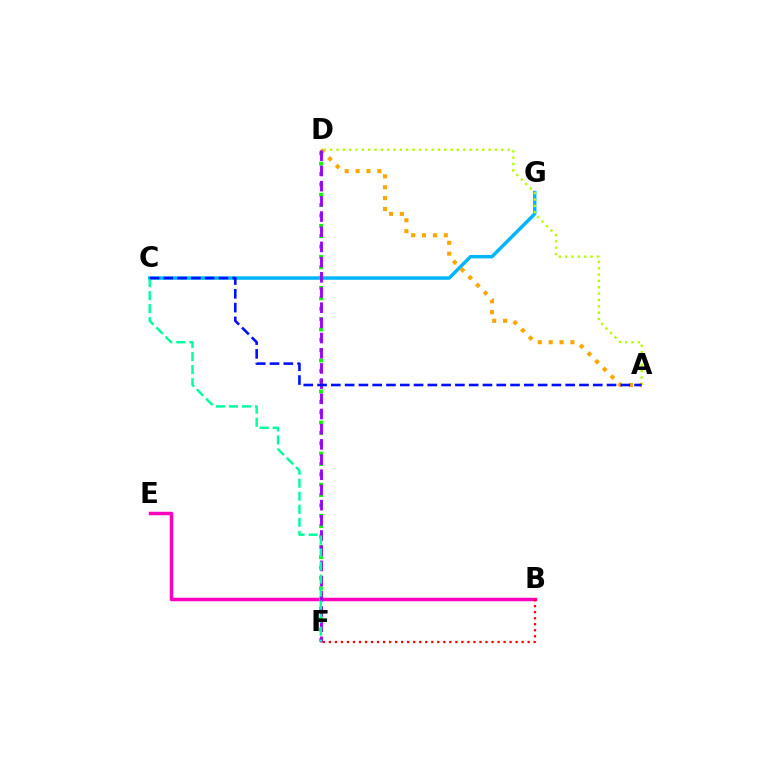{('B', 'E'): [{'color': '#ff00bd', 'line_style': 'solid', 'thickness': 2.51}], ('C', 'G'): [{'color': '#00b5ff', 'line_style': 'solid', 'thickness': 2.48}], ('A', 'D'): [{'color': '#b3ff00', 'line_style': 'dotted', 'thickness': 1.72}, {'color': '#ffa500', 'line_style': 'dotted', 'thickness': 2.96}], ('D', 'F'): [{'color': '#08ff00', 'line_style': 'dotted', 'thickness': 2.81}, {'color': '#9b00ff', 'line_style': 'dashed', 'thickness': 2.06}], ('B', 'F'): [{'color': '#ff0000', 'line_style': 'dotted', 'thickness': 1.64}], ('C', 'F'): [{'color': '#00ff9d', 'line_style': 'dashed', 'thickness': 1.77}], ('A', 'C'): [{'color': '#0010ff', 'line_style': 'dashed', 'thickness': 1.87}]}